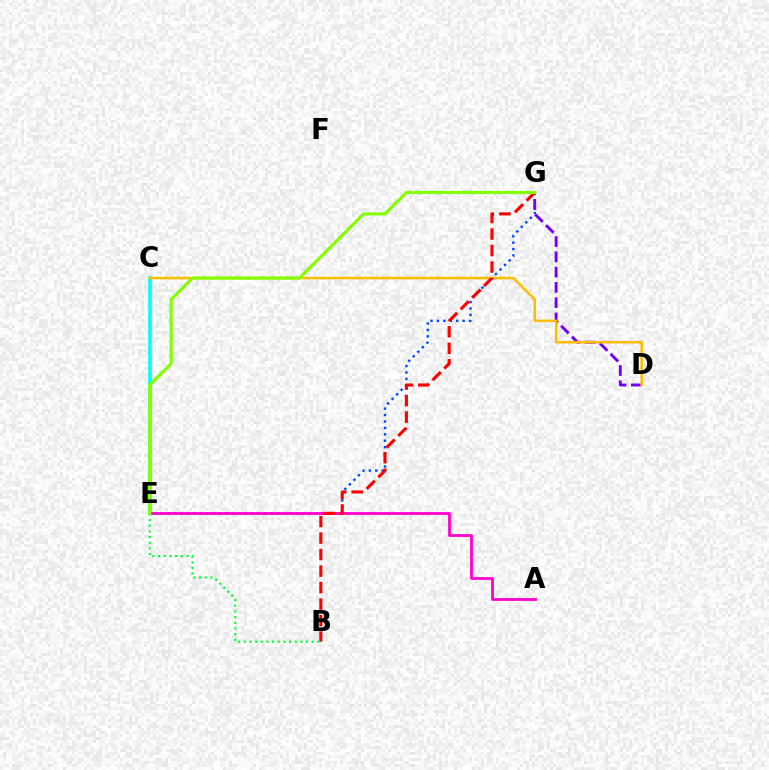{('E', 'G'): [{'color': '#004bff', 'line_style': 'dotted', 'thickness': 1.75}, {'color': '#84ff00', 'line_style': 'solid', 'thickness': 2.27}], ('C', 'E'): [{'color': '#00fff6', 'line_style': 'solid', 'thickness': 2.61}], ('D', 'G'): [{'color': '#7200ff', 'line_style': 'dashed', 'thickness': 2.08}], ('A', 'E'): [{'color': '#ff00cf', 'line_style': 'solid', 'thickness': 2.01}], ('C', 'D'): [{'color': '#ffbd00', 'line_style': 'solid', 'thickness': 1.82}], ('B', 'G'): [{'color': '#ff0000', 'line_style': 'dashed', 'thickness': 2.24}], ('B', 'E'): [{'color': '#00ff39', 'line_style': 'dotted', 'thickness': 1.54}]}